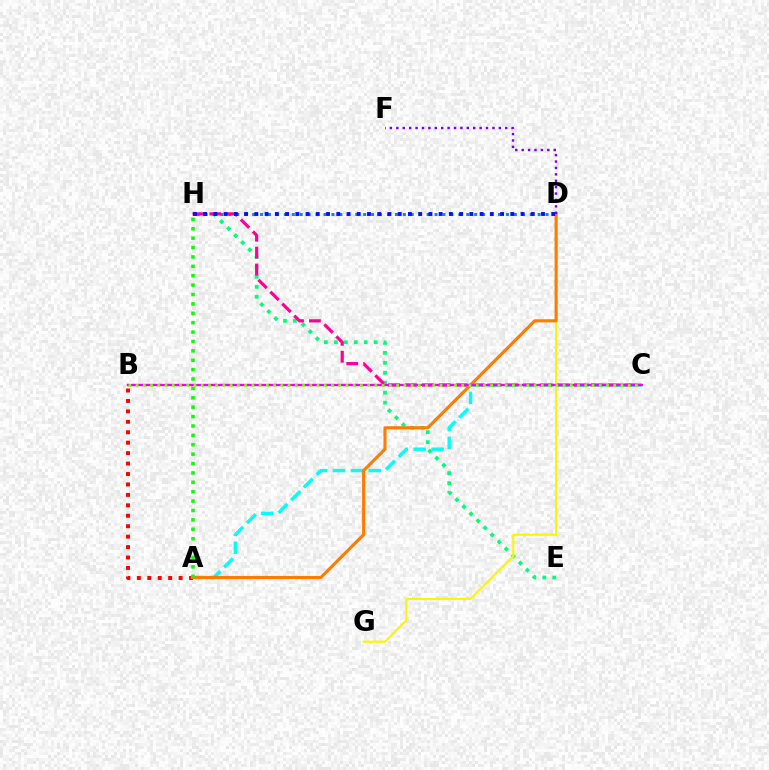{('E', 'H'): [{'color': '#00ff74', 'line_style': 'dotted', 'thickness': 2.71}], ('A', 'B'): [{'color': '#ff0000', 'line_style': 'dotted', 'thickness': 2.84}], ('D', 'H'): [{'color': '#008cff', 'line_style': 'dotted', 'thickness': 2.15}, {'color': '#0010ff', 'line_style': 'dotted', 'thickness': 2.78}], ('C', 'H'): [{'color': '#ff0094', 'line_style': 'dashed', 'thickness': 2.3}], ('A', 'C'): [{'color': '#00fff6', 'line_style': 'dashed', 'thickness': 2.43}], ('D', 'G'): [{'color': '#fcf500', 'line_style': 'solid', 'thickness': 1.54}], ('A', 'D'): [{'color': '#ff7c00', 'line_style': 'solid', 'thickness': 2.25}], ('D', 'F'): [{'color': '#7200ff', 'line_style': 'dotted', 'thickness': 1.74}], ('A', 'H'): [{'color': '#08ff00', 'line_style': 'dotted', 'thickness': 2.55}], ('B', 'C'): [{'color': '#ee00ff', 'line_style': 'solid', 'thickness': 1.69}, {'color': '#84ff00', 'line_style': 'dotted', 'thickness': 1.97}]}